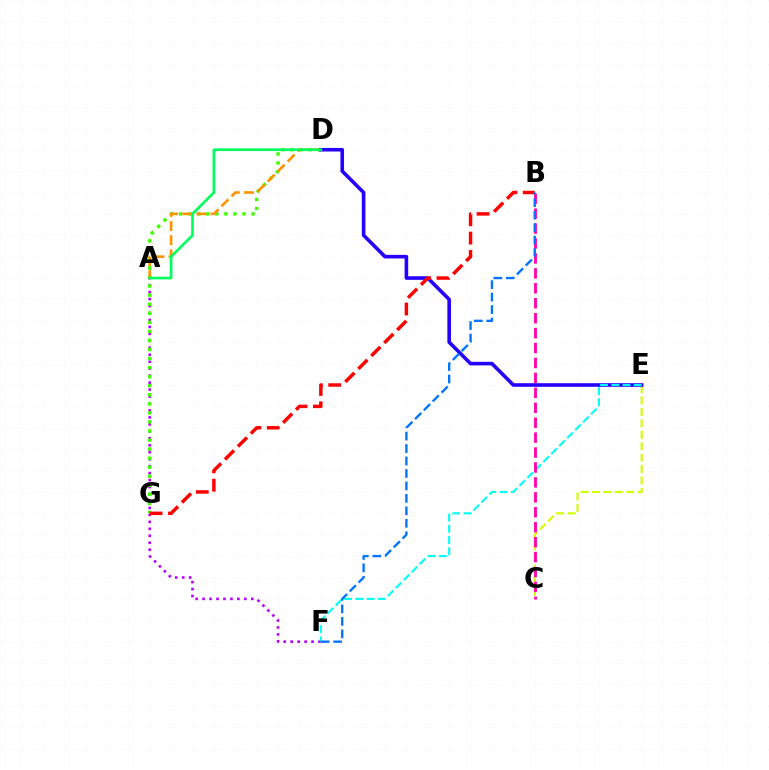{('A', 'F'): [{'color': '#b900ff', 'line_style': 'dotted', 'thickness': 1.89}], ('D', 'G'): [{'color': '#3dff00', 'line_style': 'dotted', 'thickness': 2.46}], ('C', 'E'): [{'color': '#d1ff00', 'line_style': 'dashed', 'thickness': 1.55}], ('A', 'D'): [{'color': '#ff9400', 'line_style': 'dashed', 'thickness': 1.92}, {'color': '#00ff5c', 'line_style': 'solid', 'thickness': 1.92}], ('D', 'E'): [{'color': '#2500ff', 'line_style': 'solid', 'thickness': 2.59}], ('E', 'F'): [{'color': '#00fff6', 'line_style': 'dashed', 'thickness': 1.53}], ('B', 'G'): [{'color': '#ff0000', 'line_style': 'dashed', 'thickness': 2.49}], ('B', 'C'): [{'color': '#ff00ac', 'line_style': 'dashed', 'thickness': 2.03}], ('B', 'F'): [{'color': '#0074ff', 'line_style': 'dashed', 'thickness': 1.69}]}